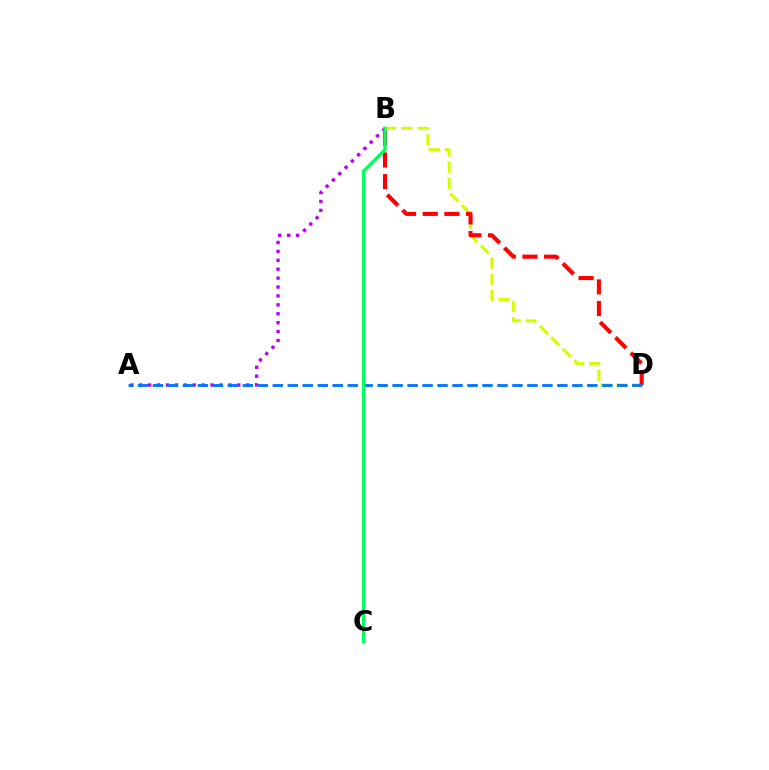{('B', 'D'): [{'color': '#d1ff00', 'line_style': 'dashed', 'thickness': 2.2}, {'color': '#ff0000', 'line_style': 'dashed', 'thickness': 2.94}], ('A', 'B'): [{'color': '#b900ff', 'line_style': 'dotted', 'thickness': 2.42}], ('A', 'D'): [{'color': '#0074ff', 'line_style': 'dashed', 'thickness': 2.03}], ('B', 'C'): [{'color': '#00ff5c', 'line_style': 'solid', 'thickness': 2.37}]}